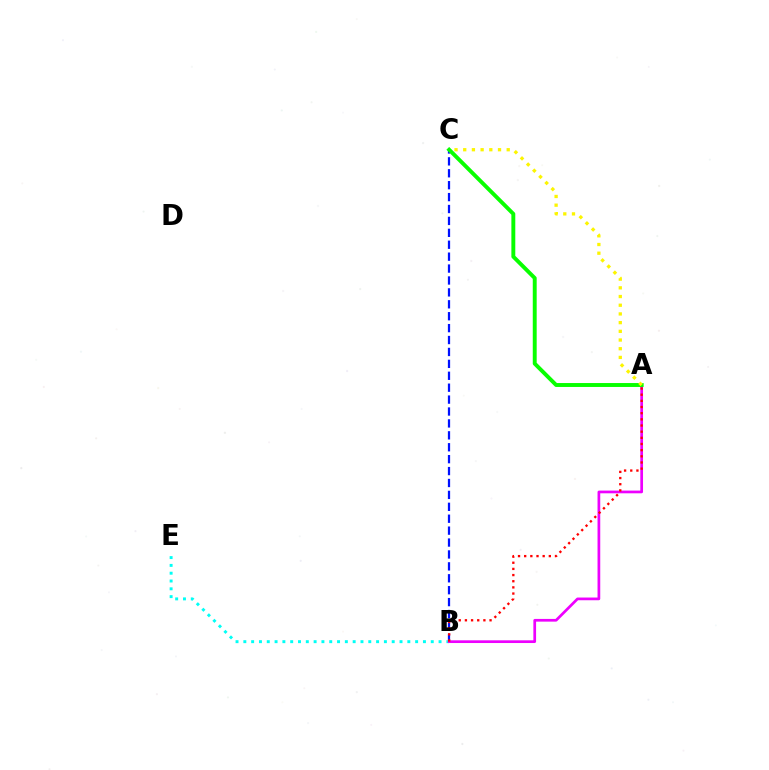{('B', 'C'): [{'color': '#0010ff', 'line_style': 'dashed', 'thickness': 1.62}], ('B', 'E'): [{'color': '#00fff6', 'line_style': 'dotted', 'thickness': 2.12}], ('A', 'B'): [{'color': '#ee00ff', 'line_style': 'solid', 'thickness': 1.95}, {'color': '#ff0000', 'line_style': 'dotted', 'thickness': 1.67}], ('A', 'C'): [{'color': '#08ff00', 'line_style': 'solid', 'thickness': 2.82}, {'color': '#fcf500', 'line_style': 'dotted', 'thickness': 2.36}]}